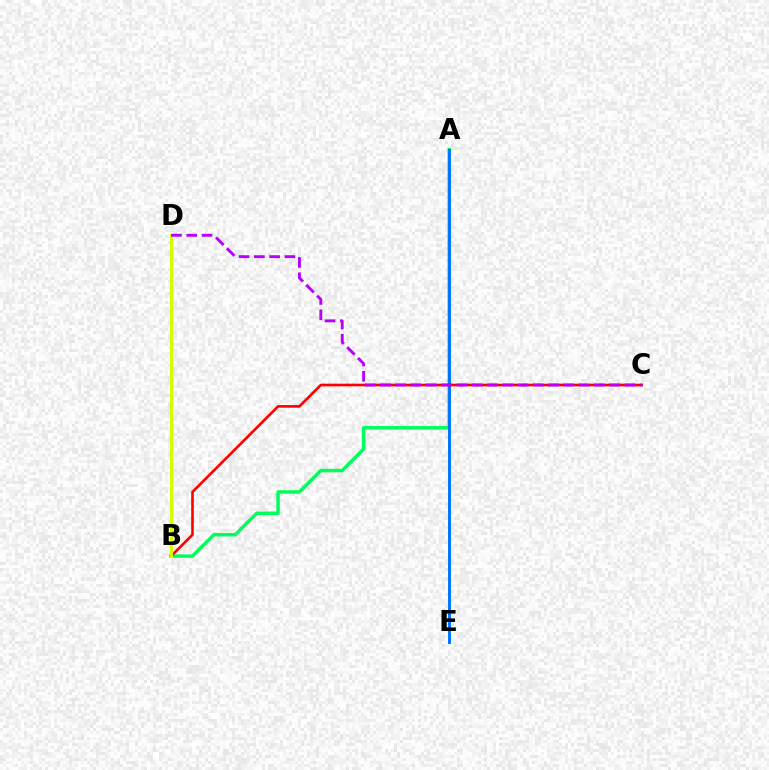{('A', 'B'): [{'color': '#00ff5c', 'line_style': 'solid', 'thickness': 2.49}], ('A', 'E'): [{'color': '#0074ff', 'line_style': 'solid', 'thickness': 2.13}], ('B', 'C'): [{'color': '#ff0000', 'line_style': 'solid', 'thickness': 1.89}], ('B', 'D'): [{'color': '#d1ff00', 'line_style': 'solid', 'thickness': 2.26}], ('C', 'D'): [{'color': '#b900ff', 'line_style': 'dashed', 'thickness': 2.08}]}